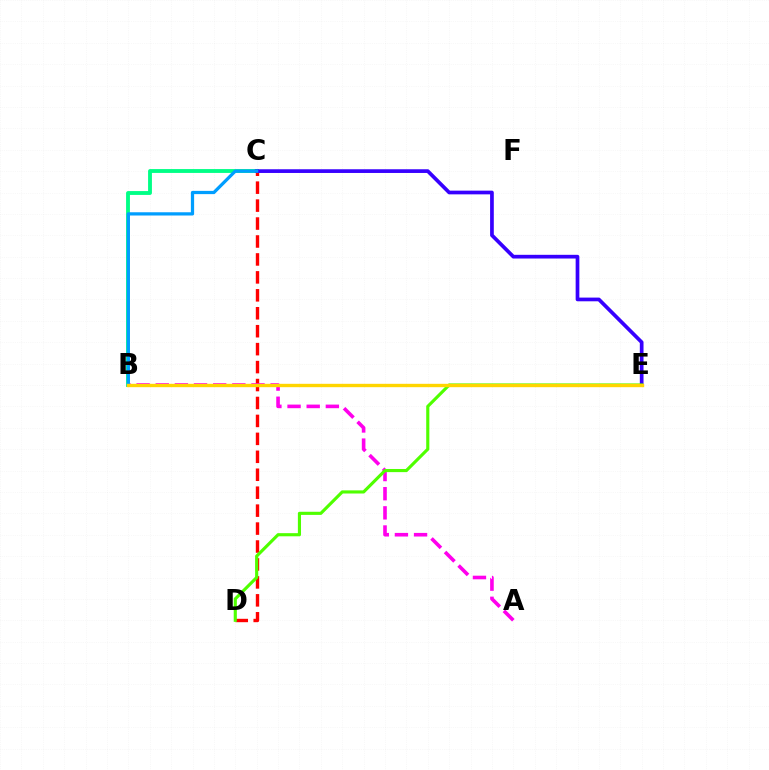{('B', 'C'): [{'color': '#00ff86', 'line_style': 'solid', 'thickness': 2.77}, {'color': '#009eff', 'line_style': 'solid', 'thickness': 2.34}], ('C', 'D'): [{'color': '#ff0000', 'line_style': 'dashed', 'thickness': 2.44}], ('C', 'E'): [{'color': '#3700ff', 'line_style': 'solid', 'thickness': 2.67}], ('A', 'B'): [{'color': '#ff00ed', 'line_style': 'dashed', 'thickness': 2.6}], ('D', 'E'): [{'color': '#4fff00', 'line_style': 'solid', 'thickness': 2.25}], ('B', 'E'): [{'color': '#ffd500', 'line_style': 'solid', 'thickness': 2.43}]}